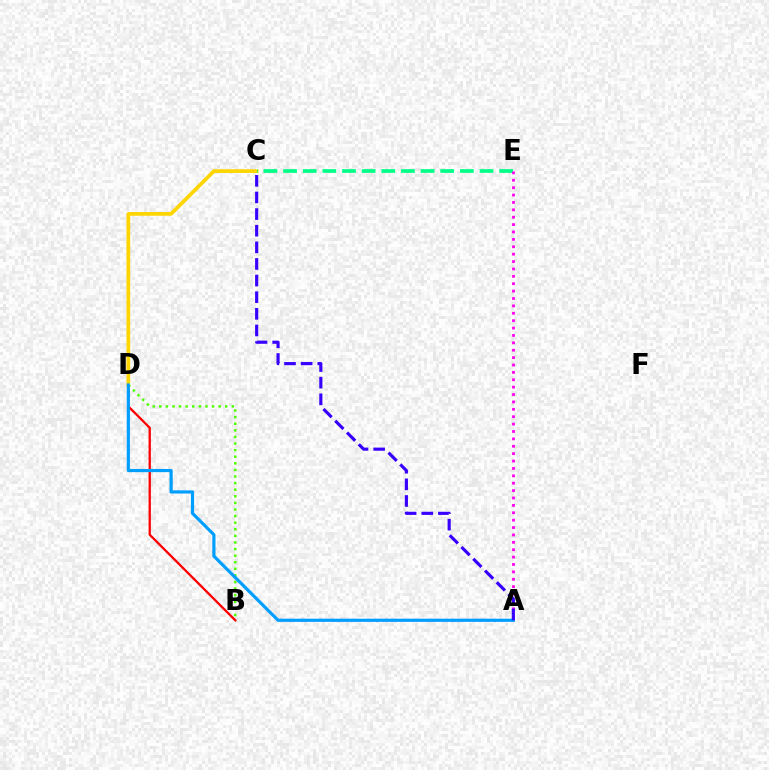{('B', 'D'): [{'color': '#ff0000', 'line_style': 'solid', 'thickness': 1.65}, {'color': '#4fff00', 'line_style': 'dotted', 'thickness': 1.79}], ('C', 'D'): [{'color': '#ffd500', 'line_style': 'solid', 'thickness': 2.66}], ('C', 'E'): [{'color': '#00ff86', 'line_style': 'dashed', 'thickness': 2.67}], ('A', 'E'): [{'color': '#ff00ed', 'line_style': 'dotted', 'thickness': 2.01}], ('A', 'D'): [{'color': '#009eff', 'line_style': 'solid', 'thickness': 2.29}], ('A', 'C'): [{'color': '#3700ff', 'line_style': 'dashed', 'thickness': 2.26}]}